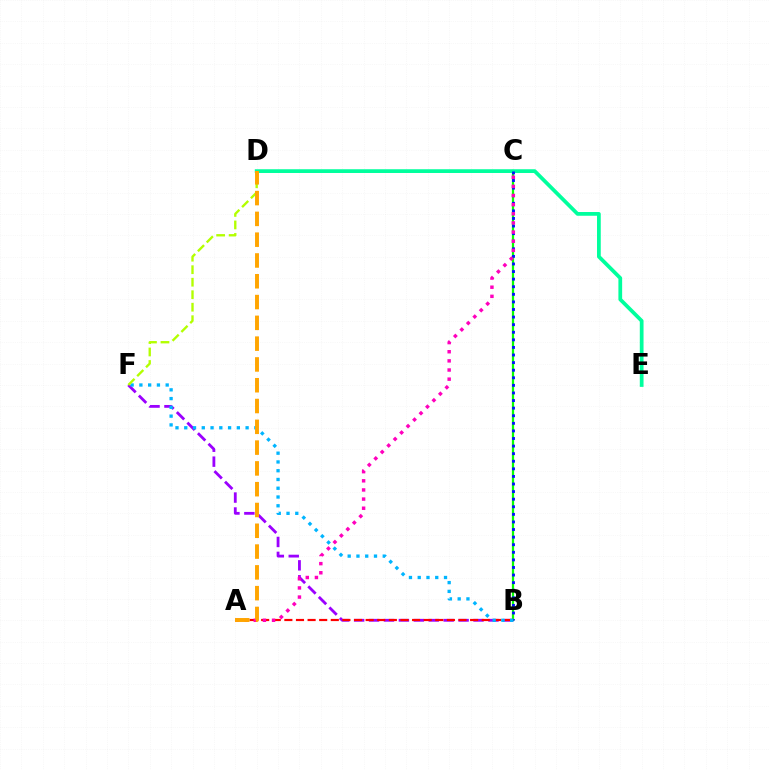{('B', 'C'): [{'color': '#08ff00', 'line_style': 'solid', 'thickness': 1.63}, {'color': '#0010ff', 'line_style': 'dotted', 'thickness': 2.06}], ('D', 'E'): [{'color': '#00ff9d', 'line_style': 'solid', 'thickness': 2.7}], ('B', 'F'): [{'color': '#9b00ff', 'line_style': 'dashed', 'thickness': 2.03}, {'color': '#00b5ff', 'line_style': 'dotted', 'thickness': 2.38}], ('A', 'B'): [{'color': '#ff0000', 'line_style': 'dashed', 'thickness': 1.58}], ('A', 'C'): [{'color': '#ff00bd', 'line_style': 'dotted', 'thickness': 2.48}], ('D', 'F'): [{'color': '#b3ff00', 'line_style': 'dashed', 'thickness': 1.7}], ('A', 'D'): [{'color': '#ffa500', 'line_style': 'dashed', 'thickness': 2.82}]}